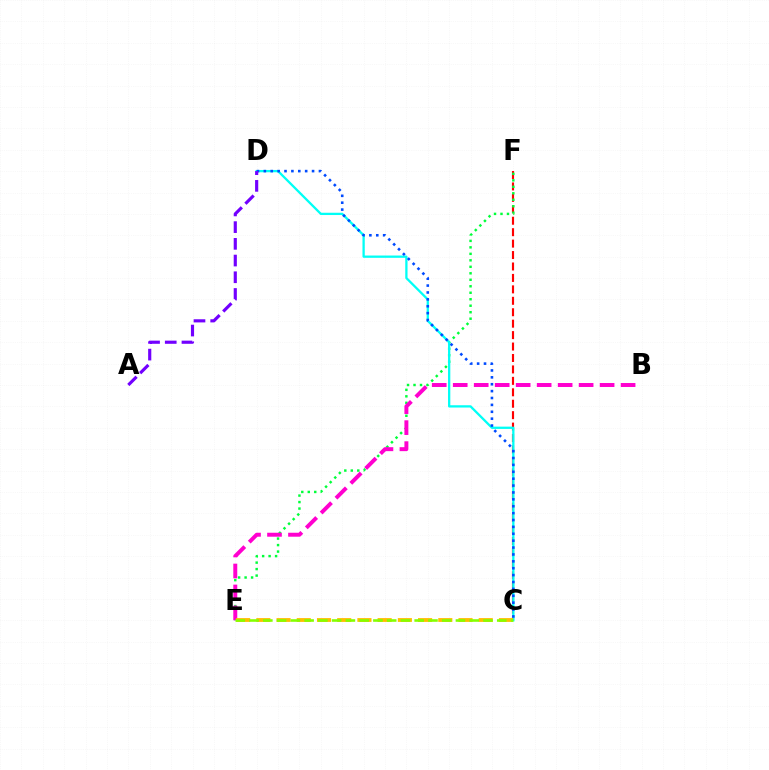{('C', 'F'): [{'color': '#ff0000', 'line_style': 'dashed', 'thickness': 1.55}], ('E', 'F'): [{'color': '#00ff39', 'line_style': 'dotted', 'thickness': 1.76}], ('B', 'E'): [{'color': '#ff00cf', 'line_style': 'dashed', 'thickness': 2.85}], ('C', 'D'): [{'color': '#00fff6', 'line_style': 'solid', 'thickness': 1.65}, {'color': '#004bff', 'line_style': 'dotted', 'thickness': 1.87}], ('C', 'E'): [{'color': '#ffbd00', 'line_style': 'dashed', 'thickness': 2.75}, {'color': '#84ff00', 'line_style': 'dashed', 'thickness': 1.87}], ('A', 'D'): [{'color': '#7200ff', 'line_style': 'dashed', 'thickness': 2.27}]}